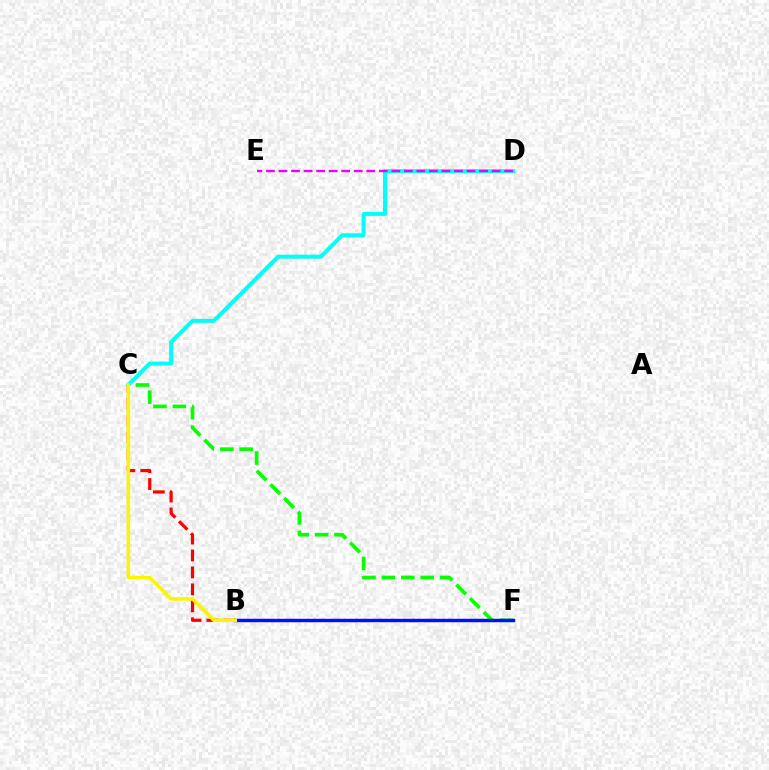{('C', 'F'): [{'color': '#08ff00', 'line_style': 'dashed', 'thickness': 2.64}], ('B', 'C'): [{'color': '#ff0000', 'line_style': 'dashed', 'thickness': 2.3}, {'color': '#fcf500', 'line_style': 'solid', 'thickness': 2.51}], ('C', 'D'): [{'color': '#00fff6', 'line_style': 'solid', 'thickness': 2.87}], ('D', 'E'): [{'color': '#ee00ff', 'line_style': 'dashed', 'thickness': 1.7}], ('B', 'F'): [{'color': '#0010ff', 'line_style': 'solid', 'thickness': 2.48}]}